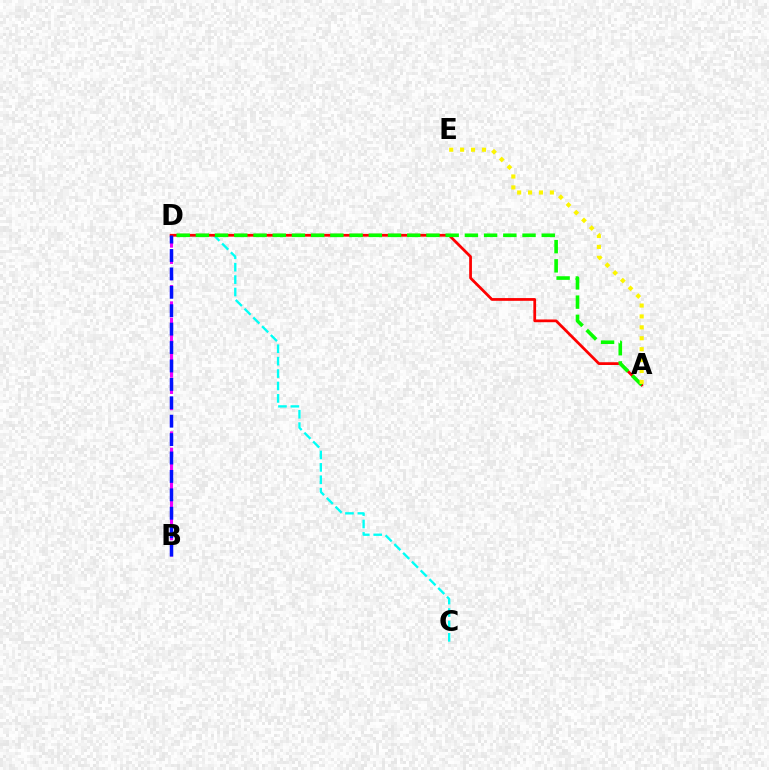{('C', 'D'): [{'color': '#00fff6', 'line_style': 'dashed', 'thickness': 1.69}], ('A', 'D'): [{'color': '#ff0000', 'line_style': 'solid', 'thickness': 1.98}, {'color': '#08ff00', 'line_style': 'dashed', 'thickness': 2.61}], ('A', 'E'): [{'color': '#fcf500', 'line_style': 'dotted', 'thickness': 2.96}], ('B', 'D'): [{'color': '#ee00ff', 'line_style': 'dashed', 'thickness': 2.21}, {'color': '#0010ff', 'line_style': 'dashed', 'thickness': 2.5}]}